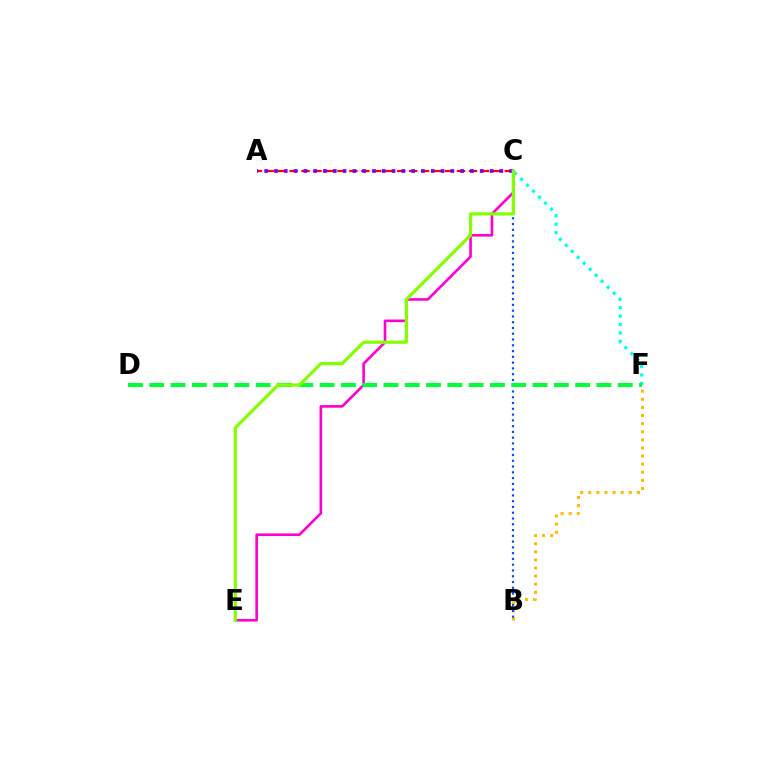{('C', 'F'): [{'color': '#00fff6', 'line_style': 'dotted', 'thickness': 2.3}], ('B', 'F'): [{'color': '#ffbd00', 'line_style': 'dotted', 'thickness': 2.2}], ('C', 'E'): [{'color': '#ff00cf', 'line_style': 'solid', 'thickness': 1.89}, {'color': '#84ff00', 'line_style': 'solid', 'thickness': 2.3}], ('B', 'C'): [{'color': '#004bff', 'line_style': 'dotted', 'thickness': 1.57}], ('D', 'F'): [{'color': '#00ff39', 'line_style': 'dashed', 'thickness': 2.89}], ('A', 'C'): [{'color': '#ff0000', 'line_style': 'dashed', 'thickness': 1.62}, {'color': '#7200ff', 'line_style': 'dotted', 'thickness': 2.66}]}